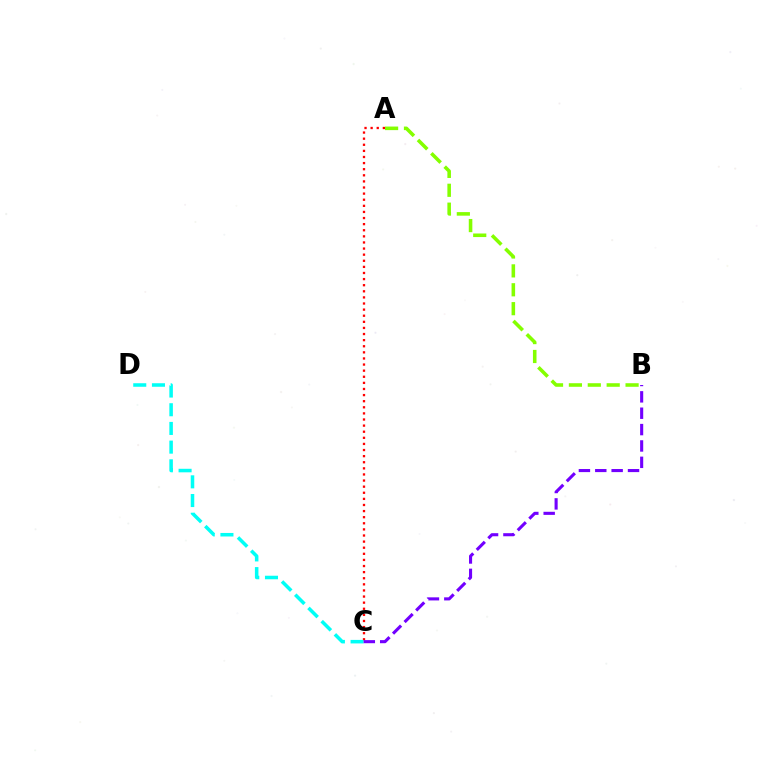{('A', 'C'): [{'color': '#ff0000', 'line_style': 'dotted', 'thickness': 1.66}], ('A', 'B'): [{'color': '#84ff00', 'line_style': 'dashed', 'thickness': 2.57}], ('C', 'D'): [{'color': '#00fff6', 'line_style': 'dashed', 'thickness': 2.54}], ('B', 'C'): [{'color': '#7200ff', 'line_style': 'dashed', 'thickness': 2.22}]}